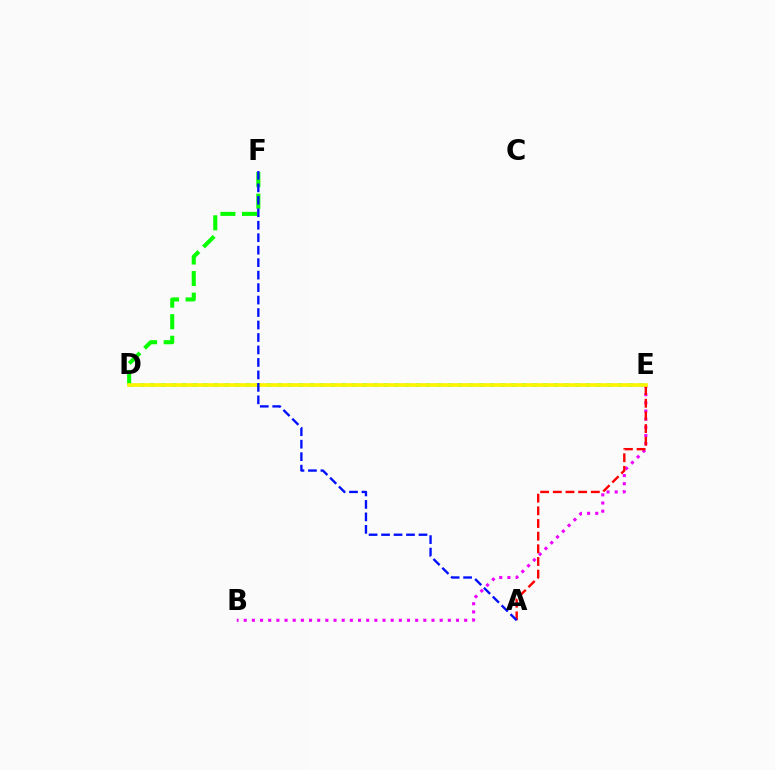{('D', 'E'): [{'color': '#00fff6', 'line_style': 'dotted', 'thickness': 2.89}, {'color': '#fcf500', 'line_style': 'solid', 'thickness': 2.66}], ('D', 'F'): [{'color': '#08ff00', 'line_style': 'dashed', 'thickness': 2.93}], ('B', 'E'): [{'color': '#ee00ff', 'line_style': 'dotted', 'thickness': 2.22}], ('A', 'E'): [{'color': '#ff0000', 'line_style': 'dashed', 'thickness': 1.72}], ('A', 'F'): [{'color': '#0010ff', 'line_style': 'dashed', 'thickness': 1.69}]}